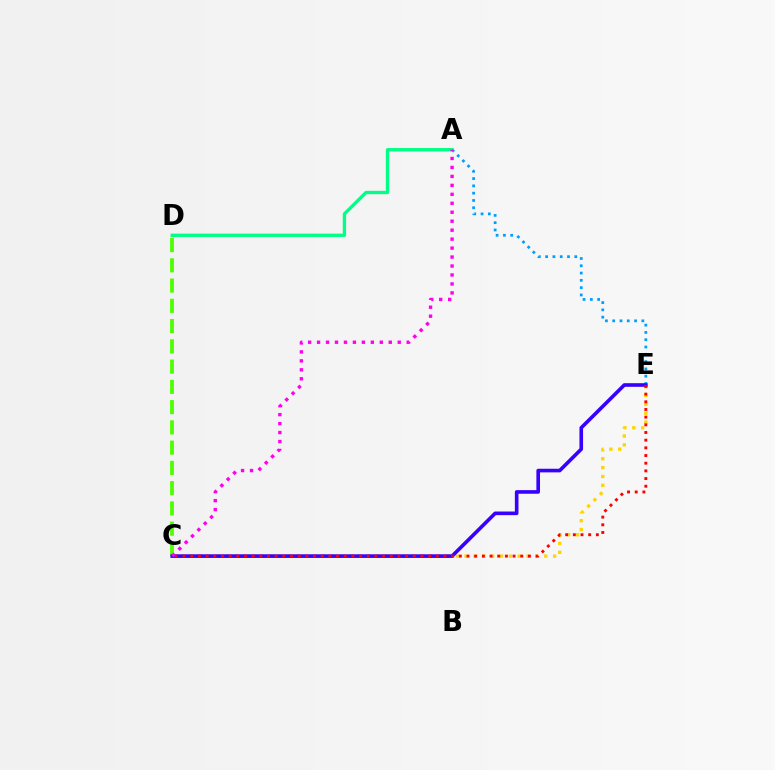{('C', 'E'): [{'color': '#ffd500', 'line_style': 'dotted', 'thickness': 2.41}, {'color': '#3700ff', 'line_style': 'solid', 'thickness': 2.61}, {'color': '#ff0000', 'line_style': 'dotted', 'thickness': 2.09}], ('C', 'D'): [{'color': '#4fff00', 'line_style': 'dashed', 'thickness': 2.75}], ('A', 'E'): [{'color': '#009eff', 'line_style': 'dotted', 'thickness': 1.98}], ('A', 'D'): [{'color': '#00ff86', 'line_style': 'solid', 'thickness': 2.39}], ('A', 'C'): [{'color': '#ff00ed', 'line_style': 'dotted', 'thickness': 2.43}]}